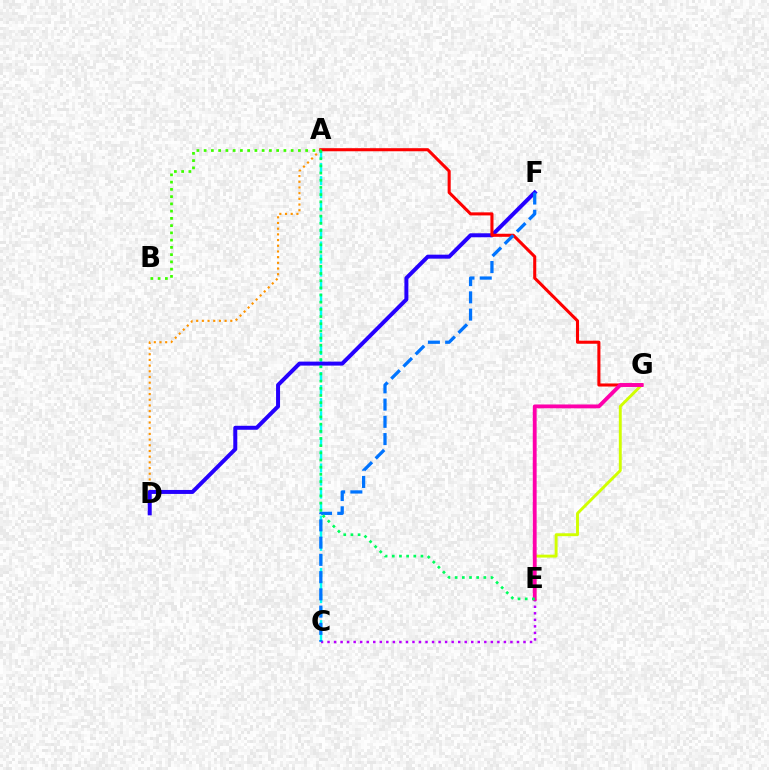{('A', 'D'): [{'color': '#ff9400', 'line_style': 'dotted', 'thickness': 1.55}], ('A', 'C'): [{'color': '#00fff6', 'line_style': 'dashed', 'thickness': 1.77}], ('D', 'F'): [{'color': '#2500ff', 'line_style': 'solid', 'thickness': 2.87}], ('E', 'G'): [{'color': '#d1ff00', 'line_style': 'solid', 'thickness': 2.09}, {'color': '#ff00ac', 'line_style': 'solid', 'thickness': 2.76}], ('A', 'G'): [{'color': '#ff0000', 'line_style': 'solid', 'thickness': 2.21}], ('C', 'E'): [{'color': '#b900ff', 'line_style': 'dotted', 'thickness': 1.77}], ('A', 'B'): [{'color': '#3dff00', 'line_style': 'dotted', 'thickness': 1.97}], ('C', 'F'): [{'color': '#0074ff', 'line_style': 'dashed', 'thickness': 2.34}], ('A', 'E'): [{'color': '#00ff5c', 'line_style': 'dotted', 'thickness': 1.95}]}